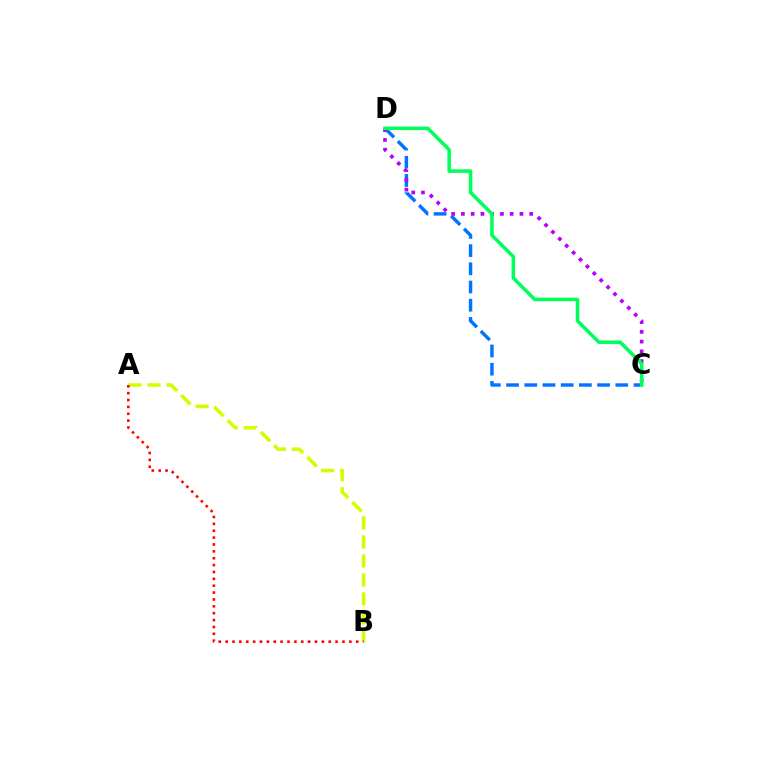{('C', 'D'): [{'color': '#0074ff', 'line_style': 'dashed', 'thickness': 2.47}, {'color': '#b900ff', 'line_style': 'dotted', 'thickness': 2.65}, {'color': '#00ff5c', 'line_style': 'solid', 'thickness': 2.55}], ('A', 'B'): [{'color': '#d1ff00', 'line_style': 'dashed', 'thickness': 2.58}, {'color': '#ff0000', 'line_style': 'dotted', 'thickness': 1.87}]}